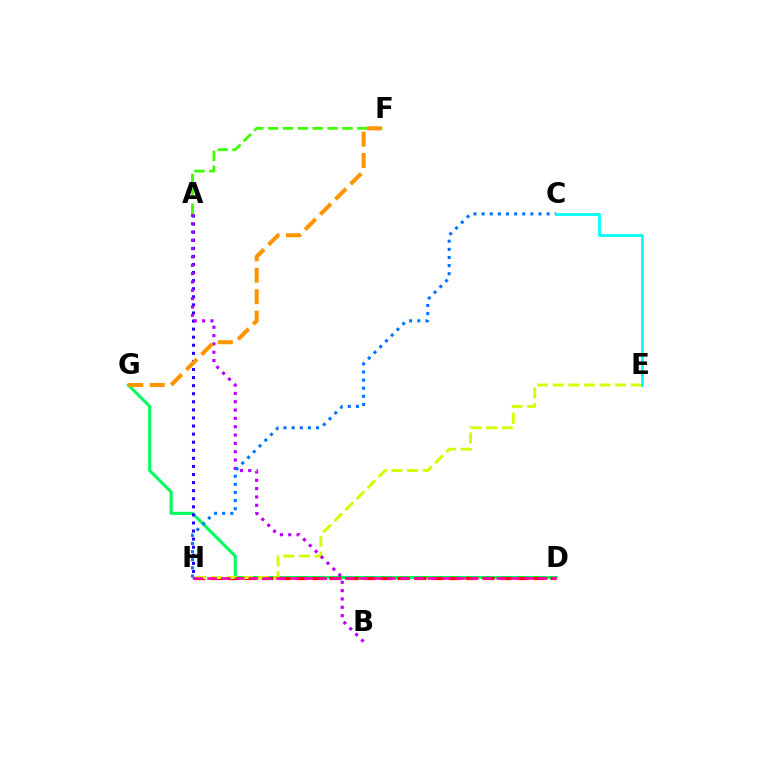{('D', 'G'): [{'color': '#00ff5c', 'line_style': 'solid', 'thickness': 2.21}], ('D', 'H'): [{'color': '#ff0000', 'line_style': 'dashed', 'thickness': 2.31}, {'color': '#ff00ac', 'line_style': 'dashed', 'thickness': 1.87}], ('A', 'F'): [{'color': '#3dff00', 'line_style': 'dashed', 'thickness': 2.02}], ('E', 'H'): [{'color': '#d1ff00', 'line_style': 'dashed', 'thickness': 2.12}], ('A', 'H'): [{'color': '#2500ff', 'line_style': 'dotted', 'thickness': 2.19}], ('A', 'B'): [{'color': '#b900ff', 'line_style': 'dotted', 'thickness': 2.26}], ('F', 'G'): [{'color': '#ff9400', 'line_style': 'dashed', 'thickness': 2.91}], ('C', 'H'): [{'color': '#0074ff', 'line_style': 'dotted', 'thickness': 2.21}], ('C', 'E'): [{'color': '#00fff6', 'line_style': 'solid', 'thickness': 1.99}]}